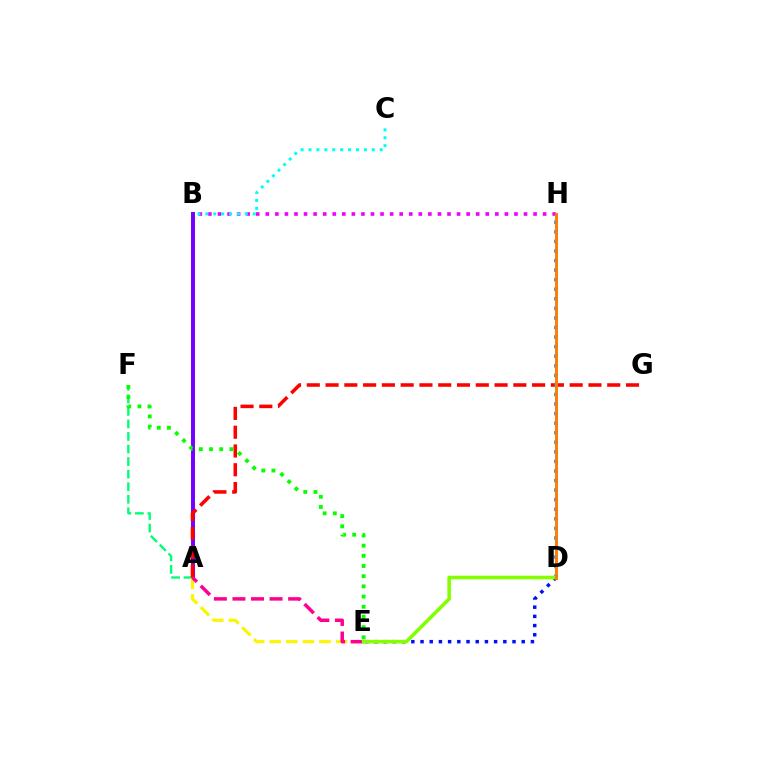{('A', 'F'): [{'color': '#00ff74', 'line_style': 'dashed', 'thickness': 1.71}], ('D', 'E'): [{'color': '#0010ff', 'line_style': 'dotted', 'thickness': 2.5}, {'color': '#84ff00', 'line_style': 'solid', 'thickness': 2.59}], ('A', 'B'): [{'color': '#7200ff', 'line_style': 'solid', 'thickness': 2.84}], ('B', 'H'): [{'color': '#ee00ff', 'line_style': 'dotted', 'thickness': 2.6}], ('A', 'E'): [{'color': '#fcf500', 'line_style': 'dashed', 'thickness': 2.25}, {'color': '#ff0094', 'line_style': 'dashed', 'thickness': 2.52}], ('A', 'G'): [{'color': '#ff0000', 'line_style': 'dashed', 'thickness': 2.55}], ('D', 'H'): [{'color': '#008cff', 'line_style': 'dotted', 'thickness': 2.6}, {'color': '#ff7c00', 'line_style': 'solid', 'thickness': 2.1}], ('B', 'C'): [{'color': '#00fff6', 'line_style': 'dotted', 'thickness': 2.15}], ('E', 'F'): [{'color': '#08ff00', 'line_style': 'dotted', 'thickness': 2.77}]}